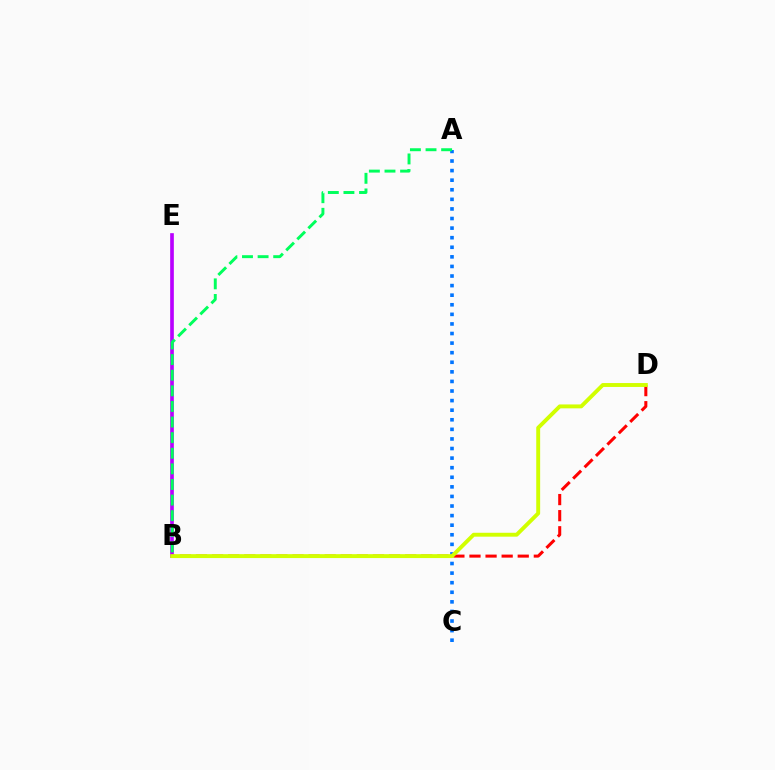{('B', 'D'): [{'color': '#ff0000', 'line_style': 'dashed', 'thickness': 2.19}, {'color': '#d1ff00', 'line_style': 'solid', 'thickness': 2.81}], ('B', 'E'): [{'color': '#b900ff', 'line_style': 'solid', 'thickness': 2.64}], ('A', 'C'): [{'color': '#0074ff', 'line_style': 'dotted', 'thickness': 2.6}], ('A', 'B'): [{'color': '#00ff5c', 'line_style': 'dashed', 'thickness': 2.12}]}